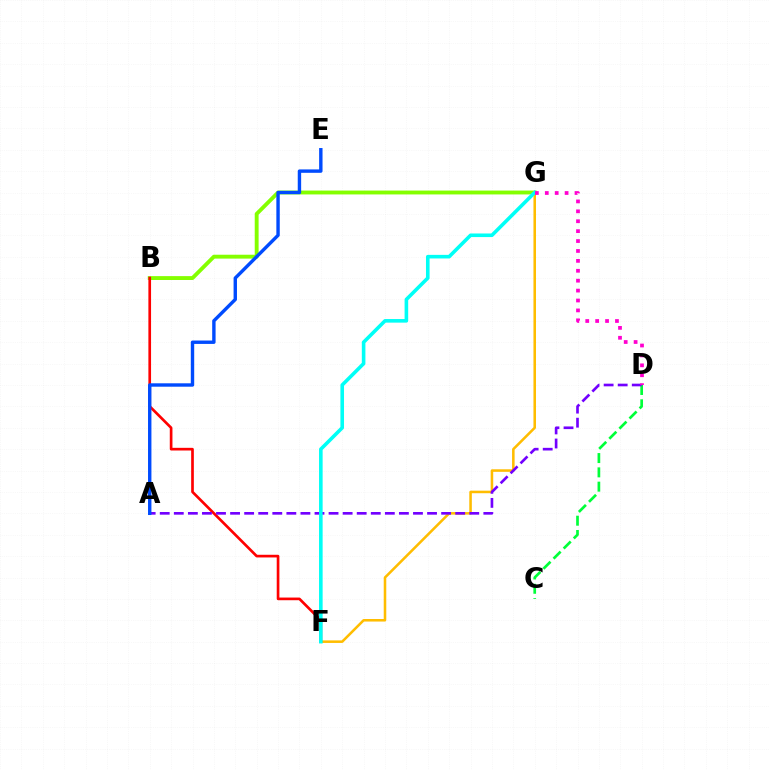{('B', 'G'): [{'color': '#84ff00', 'line_style': 'solid', 'thickness': 2.79}], ('F', 'G'): [{'color': '#ffbd00', 'line_style': 'solid', 'thickness': 1.83}, {'color': '#00fff6', 'line_style': 'solid', 'thickness': 2.59}], ('C', 'D'): [{'color': '#00ff39', 'line_style': 'dashed', 'thickness': 1.94}], ('B', 'F'): [{'color': '#ff0000', 'line_style': 'solid', 'thickness': 1.92}], ('A', 'D'): [{'color': '#7200ff', 'line_style': 'dashed', 'thickness': 1.91}], ('A', 'E'): [{'color': '#004bff', 'line_style': 'solid', 'thickness': 2.45}], ('D', 'G'): [{'color': '#ff00cf', 'line_style': 'dotted', 'thickness': 2.69}]}